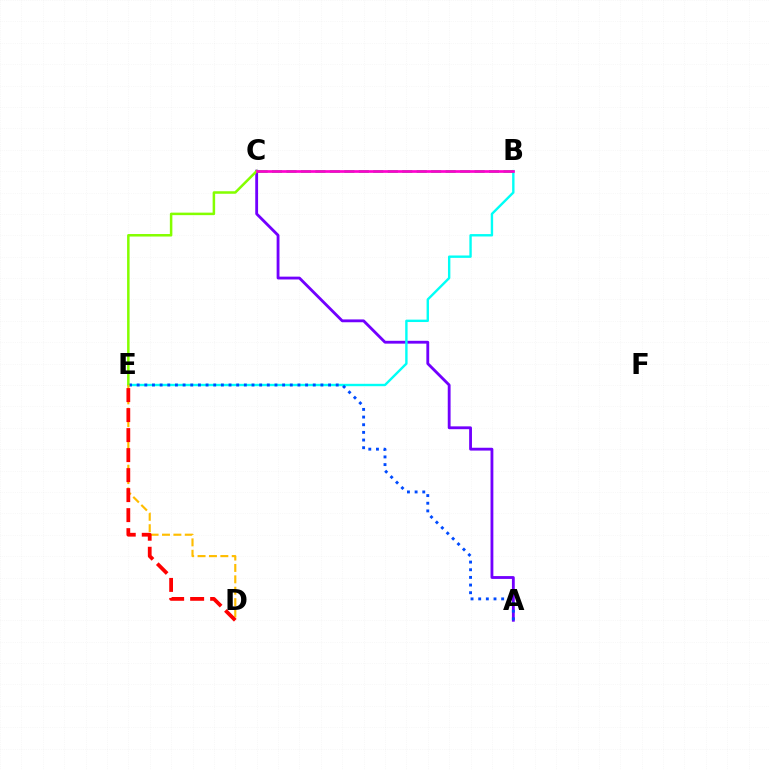{('A', 'C'): [{'color': '#7200ff', 'line_style': 'solid', 'thickness': 2.04}], ('B', 'E'): [{'color': '#00fff6', 'line_style': 'solid', 'thickness': 1.72}], ('A', 'E'): [{'color': '#004bff', 'line_style': 'dotted', 'thickness': 2.08}], ('C', 'E'): [{'color': '#84ff00', 'line_style': 'solid', 'thickness': 1.81}], ('D', 'E'): [{'color': '#ffbd00', 'line_style': 'dashed', 'thickness': 1.55}, {'color': '#ff0000', 'line_style': 'dashed', 'thickness': 2.72}], ('B', 'C'): [{'color': '#00ff39', 'line_style': 'dashed', 'thickness': 1.97}, {'color': '#ff00cf', 'line_style': 'solid', 'thickness': 1.94}]}